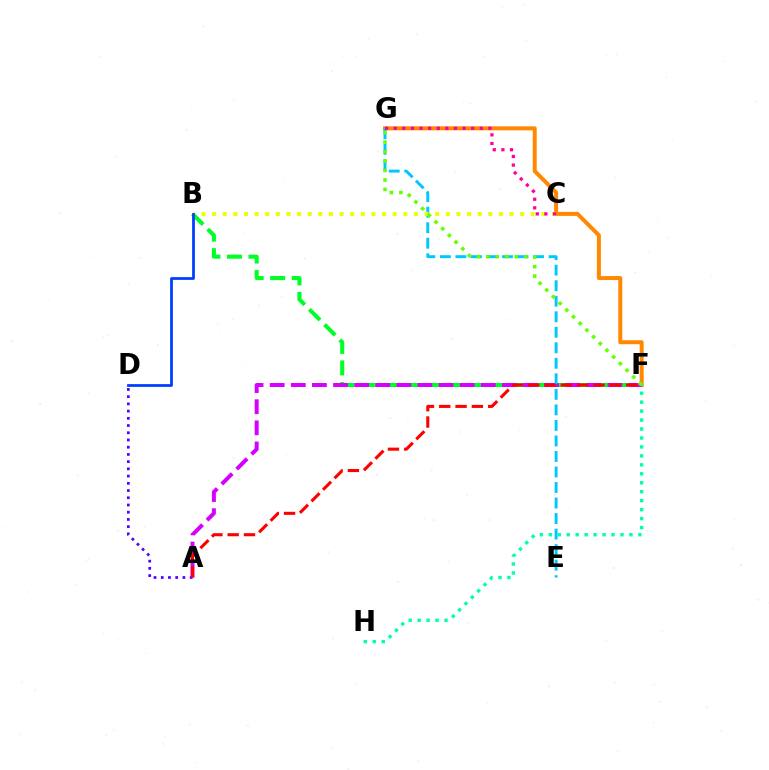{('B', 'F'): [{'color': '#00ff27', 'line_style': 'dashed', 'thickness': 2.93}], ('A', 'D'): [{'color': '#4f00ff', 'line_style': 'dotted', 'thickness': 1.96}], ('F', 'G'): [{'color': '#ff8800', 'line_style': 'solid', 'thickness': 2.87}, {'color': '#66ff00', 'line_style': 'dotted', 'thickness': 2.57}], ('A', 'F'): [{'color': '#d600ff', 'line_style': 'dashed', 'thickness': 2.87}, {'color': '#ff0000', 'line_style': 'dashed', 'thickness': 2.22}], ('E', 'G'): [{'color': '#00c7ff', 'line_style': 'dashed', 'thickness': 2.11}], ('F', 'H'): [{'color': '#00ffaf', 'line_style': 'dotted', 'thickness': 2.43}], ('B', 'C'): [{'color': '#eeff00', 'line_style': 'dotted', 'thickness': 2.89}], ('C', 'G'): [{'color': '#ff00a0', 'line_style': 'dotted', 'thickness': 2.34}], ('B', 'D'): [{'color': '#003fff', 'line_style': 'solid', 'thickness': 2.0}]}